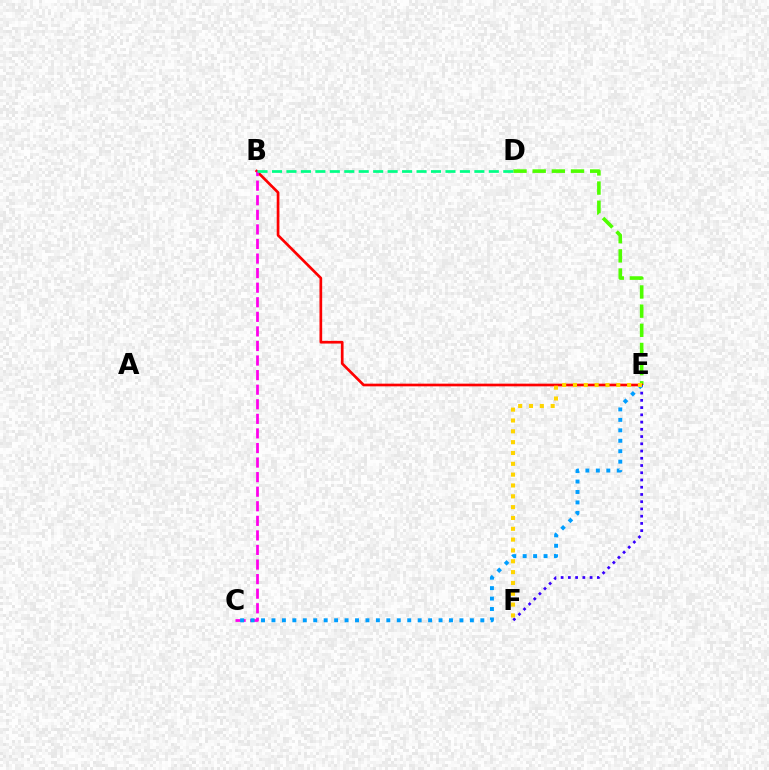{('D', 'E'): [{'color': '#4fff00', 'line_style': 'dashed', 'thickness': 2.6}], ('B', 'E'): [{'color': '#ff0000', 'line_style': 'solid', 'thickness': 1.93}], ('E', 'F'): [{'color': '#3700ff', 'line_style': 'dotted', 'thickness': 1.97}, {'color': '#ffd500', 'line_style': 'dotted', 'thickness': 2.94}], ('B', 'C'): [{'color': '#ff00ed', 'line_style': 'dashed', 'thickness': 1.98}], ('C', 'E'): [{'color': '#009eff', 'line_style': 'dotted', 'thickness': 2.84}], ('B', 'D'): [{'color': '#00ff86', 'line_style': 'dashed', 'thickness': 1.96}]}